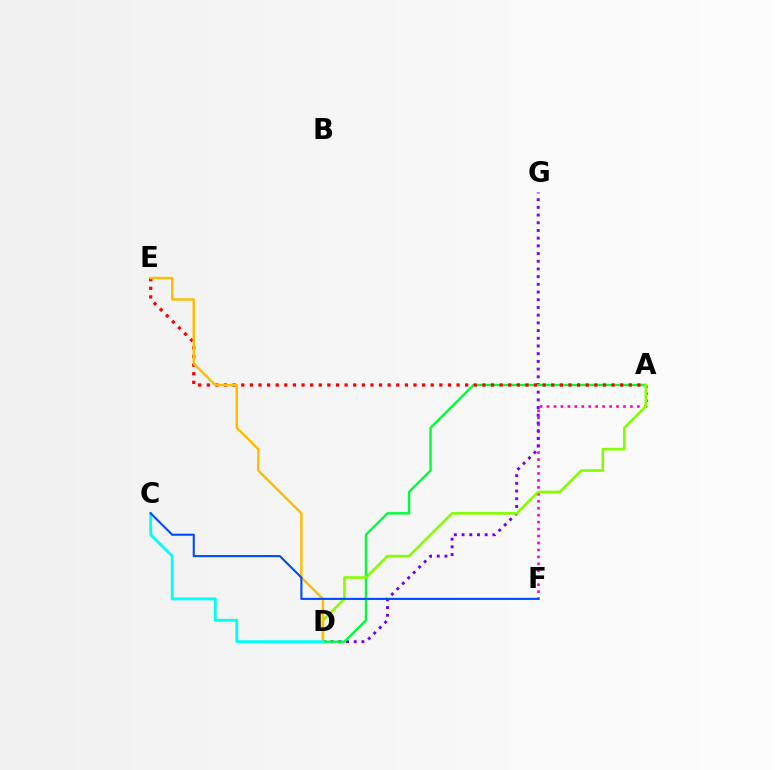{('A', 'F'): [{'color': '#ff00cf', 'line_style': 'dotted', 'thickness': 1.89}], ('D', 'G'): [{'color': '#7200ff', 'line_style': 'dotted', 'thickness': 2.09}], ('A', 'D'): [{'color': '#00ff39', 'line_style': 'solid', 'thickness': 1.73}, {'color': '#84ff00', 'line_style': 'solid', 'thickness': 1.87}], ('A', 'E'): [{'color': '#ff0000', 'line_style': 'dotted', 'thickness': 2.34}], ('D', 'E'): [{'color': '#ffbd00', 'line_style': 'solid', 'thickness': 1.76}], ('C', 'D'): [{'color': '#00fff6', 'line_style': 'solid', 'thickness': 2.04}], ('C', 'F'): [{'color': '#004bff', 'line_style': 'solid', 'thickness': 1.52}]}